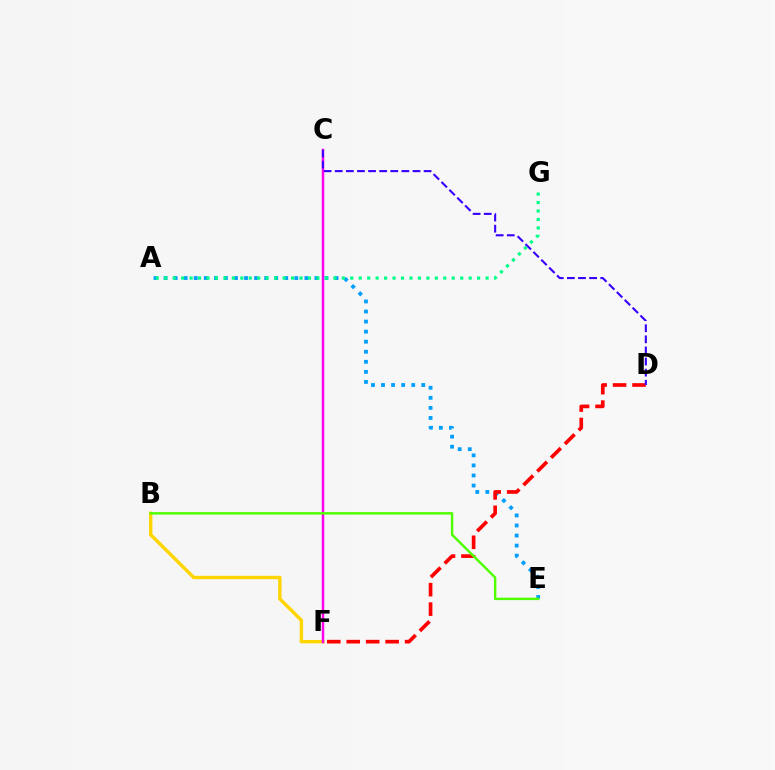{('B', 'F'): [{'color': '#ffd500', 'line_style': 'solid', 'thickness': 2.46}], ('C', 'F'): [{'color': '#ff00ed', 'line_style': 'solid', 'thickness': 1.8}], ('A', 'E'): [{'color': '#009eff', 'line_style': 'dotted', 'thickness': 2.73}], ('D', 'F'): [{'color': '#ff0000', 'line_style': 'dashed', 'thickness': 2.64}], ('C', 'D'): [{'color': '#3700ff', 'line_style': 'dashed', 'thickness': 1.51}], ('B', 'E'): [{'color': '#4fff00', 'line_style': 'solid', 'thickness': 1.75}], ('A', 'G'): [{'color': '#00ff86', 'line_style': 'dotted', 'thickness': 2.3}]}